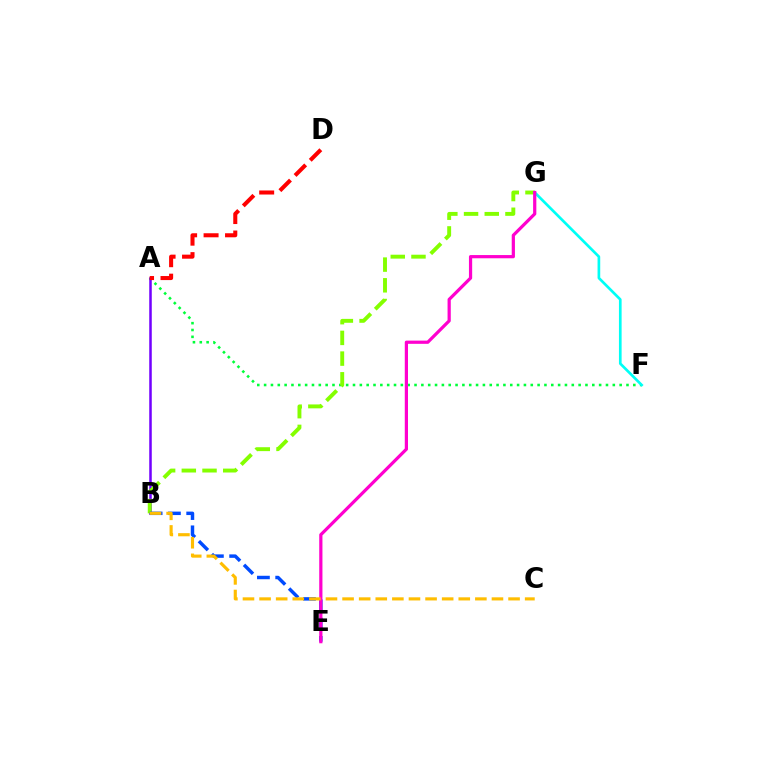{('A', 'F'): [{'color': '#00ff39', 'line_style': 'dotted', 'thickness': 1.86}], ('A', 'B'): [{'color': '#7200ff', 'line_style': 'solid', 'thickness': 1.82}], ('B', 'G'): [{'color': '#84ff00', 'line_style': 'dashed', 'thickness': 2.81}], ('F', 'G'): [{'color': '#00fff6', 'line_style': 'solid', 'thickness': 1.93}], ('B', 'E'): [{'color': '#004bff', 'line_style': 'dashed', 'thickness': 2.49}], ('E', 'G'): [{'color': '#ff00cf', 'line_style': 'solid', 'thickness': 2.32}], ('A', 'D'): [{'color': '#ff0000', 'line_style': 'dashed', 'thickness': 2.92}], ('B', 'C'): [{'color': '#ffbd00', 'line_style': 'dashed', 'thickness': 2.25}]}